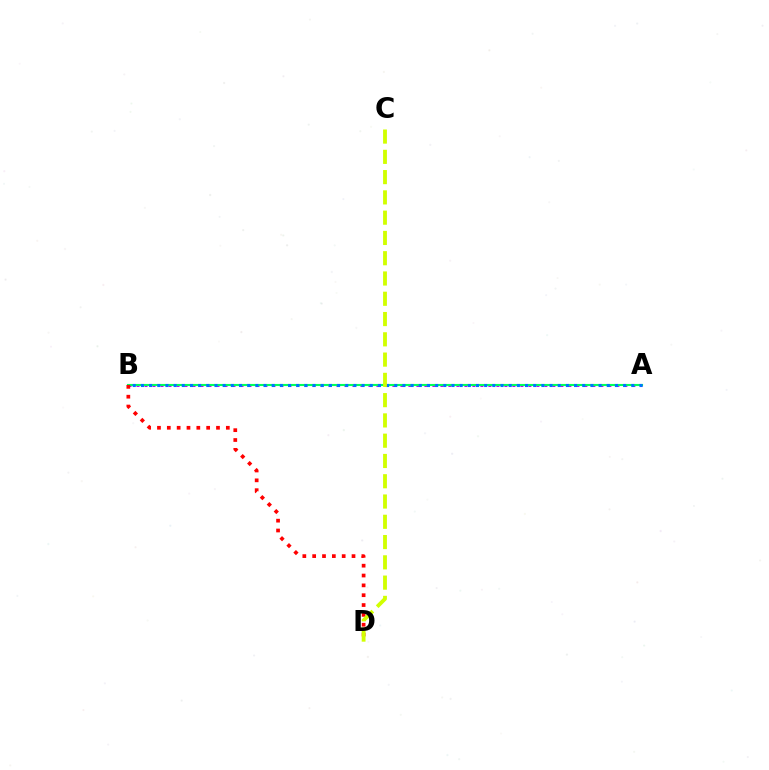{('A', 'B'): [{'color': '#b900ff', 'line_style': 'dotted', 'thickness': 2.17}, {'color': '#00ff5c', 'line_style': 'solid', 'thickness': 1.52}, {'color': '#0074ff', 'line_style': 'dotted', 'thickness': 2.22}], ('B', 'D'): [{'color': '#ff0000', 'line_style': 'dotted', 'thickness': 2.67}], ('C', 'D'): [{'color': '#d1ff00', 'line_style': 'dashed', 'thickness': 2.75}]}